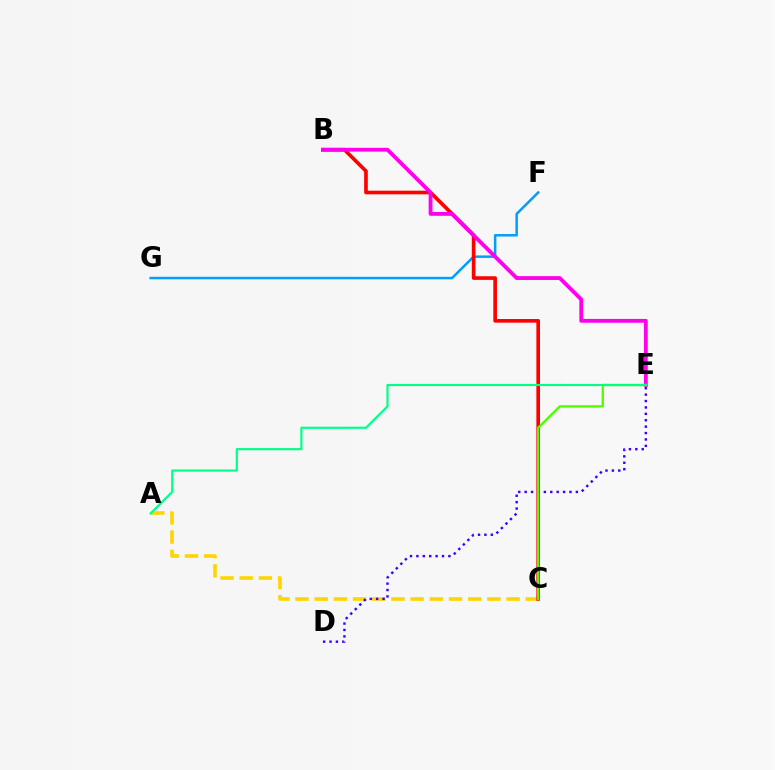{('F', 'G'): [{'color': '#009eff', 'line_style': 'solid', 'thickness': 1.79}], ('A', 'C'): [{'color': '#ffd500', 'line_style': 'dashed', 'thickness': 2.61}], ('B', 'C'): [{'color': '#ff0000', 'line_style': 'solid', 'thickness': 2.62}], ('B', 'E'): [{'color': '#ff00ed', 'line_style': 'solid', 'thickness': 2.76}], ('D', 'E'): [{'color': '#3700ff', 'line_style': 'dotted', 'thickness': 1.74}], ('C', 'E'): [{'color': '#4fff00', 'line_style': 'solid', 'thickness': 1.68}], ('A', 'E'): [{'color': '#00ff86', 'line_style': 'solid', 'thickness': 1.56}]}